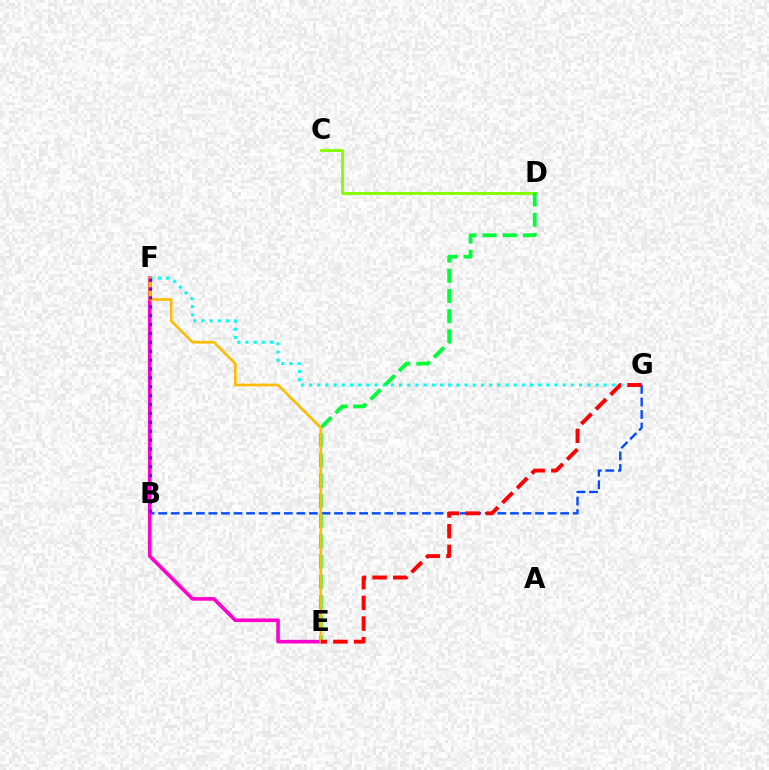{('F', 'G'): [{'color': '#00fff6', 'line_style': 'dotted', 'thickness': 2.22}], ('C', 'D'): [{'color': '#84ff00', 'line_style': 'solid', 'thickness': 2.05}], ('B', 'G'): [{'color': '#004bff', 'line_style': 'dashed', 'thickness': 1.71}], ('E', 'F'): [{'color': '#ff00cf', 'line_style': 'solid', 'thickness': 2.61}, {'color': '#ffbd00', 'line_style': 'solid', 'thickness': 1.92}], ('D', 'E'): [{'color': '#00ff39', 'line_style': 'dashed', 'thickness': 2.75}], ('E', 'G'): [{'color': '#ff0000', 'line_style': 'dashed', 'thickness': 2.81}], ('B', 'F'): [{'color': '#7200ff', 'line_style': 'dotted', 'thickness': 2.41}]}